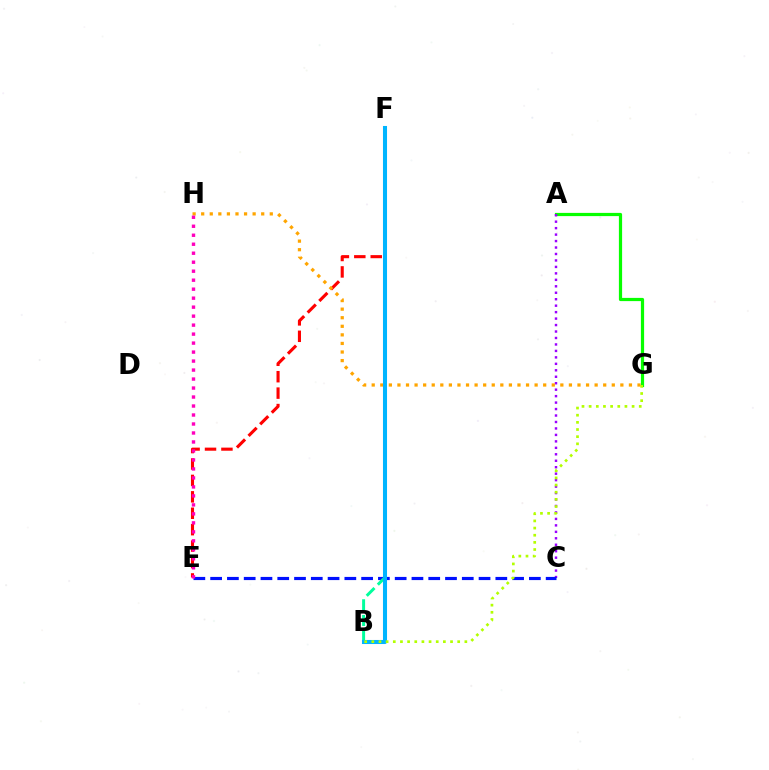{('A', 'G'): [{'color': '#08ff00', 'line_style': 'solid', 'thickness': 2.31}], ('E', 'F'): [{'color': '#ff0000', 'line_style': 'dashed', 'thickness': 2.23}], ('A', 'C'): [{'color': '#9b00ff', 'line_style': 'dotted', 'thickness': 1.76}], ('C', 'E'): [{'color': '#0010ff', 'line_style': 'dashed', 'thickness': 2.28}], ('B', 'F'): [{'color': '#00ff9d', 'line_style': 'dashed', 'thickness': 2.14}, {'color': '#00b5ff', 'line_style': 'solid', 'thickness': 2.92}], ('G', 'H'): [{'color': '#ffa500', 'line_style': 'dotted', 'thickness': 2.33}], ('E', 'H'): [{'color': '#ff00bd', 'line_style': 'dotted', 'thickness': 2.44}], ('B', 'G'): [{'color': '#b3ff00', 'line_style': 'dotted', 'thickness': 1.94}]}